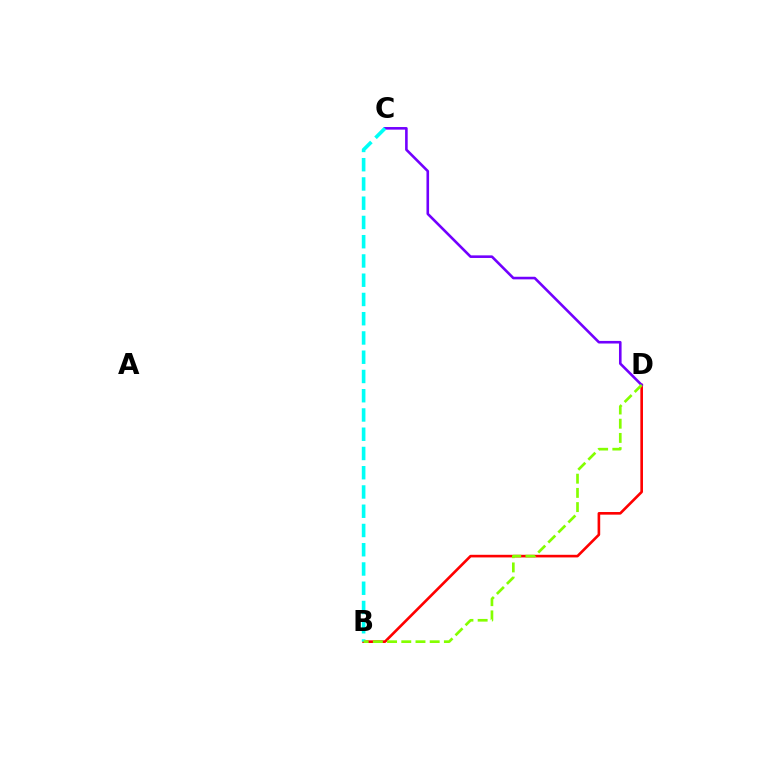{('B', 'D'): [{'color': '#ff0000', 'line_style': 'solid', 'thickness': 1.89}, {'color': '#84ff00', 'line_style': 'dashed', 'thickness': 1.93}], ('C', 'D'): [{'color': '#7200ff', 'line_style': 'solid', 'thickness': 1.87}], ('B', 'C'): [{'color': '#00fff6', 'line_style': 'dashed', 'thickness': 2.62}]}